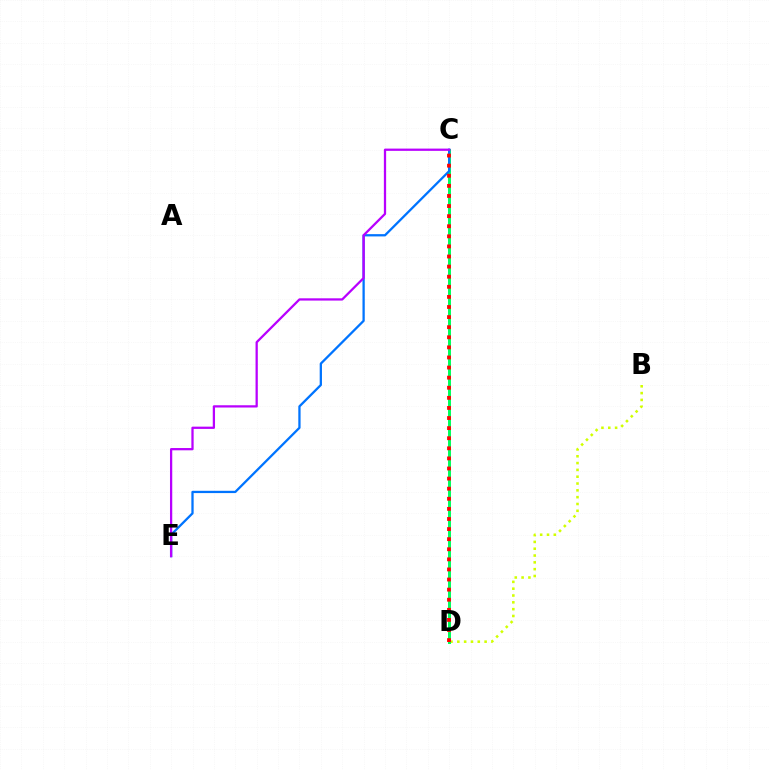{('B', 'D'): [{'color': '#d1ff00', 'line_style': 'dotted', 'thickness': 1.85}], ('C', 'D'): [{'color': '#00ff5c', 'line_style': 'solid', 'thickness': 2.14}, {'color': '#ff0000', 'line_style': 'dotted', 'thickness': 2.74}], ('C', 'E'): [{'color': '#0074ff', 'line_style': 'solid', 'thickness': 1.64}, {'color': '#b900ff', 'line_style': 'solid', 'thickness': 1.63}]}